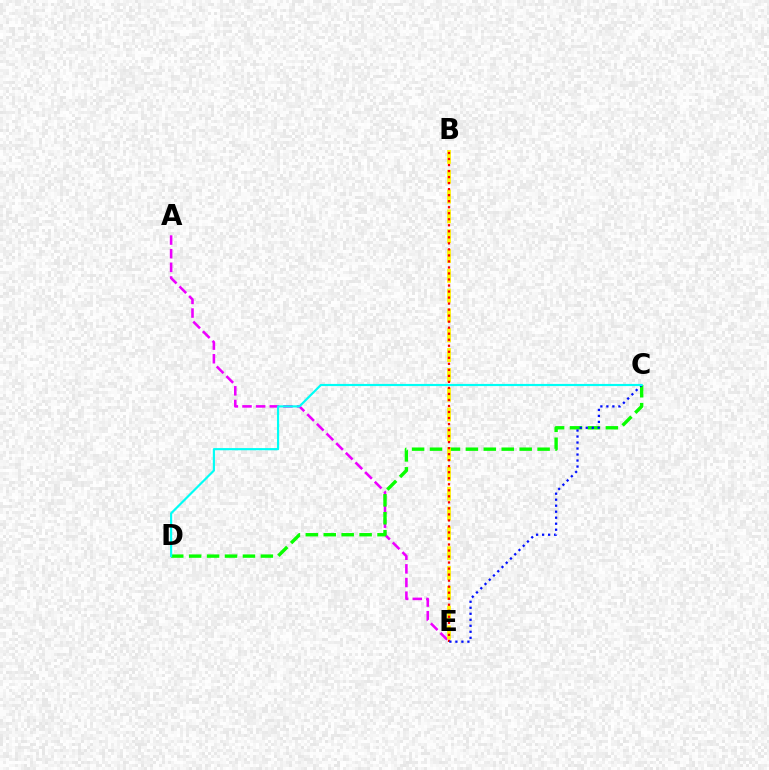{('A', 'E'): [{'color': '#ee00ff', 'line_style': 'dashed', 'thickness': 1.85}], ('C', 'D'): [{'color': '#08ff00', 'line_style': 'dashed', 'thickness': 2.44}, {'color': '#00fff6', 'line_style': 'solid', 'thickness': 1.56}], ('B', 'E'): [{'color': '#fcf500', 'line_style': 'dashed', 'thickness': 2.69}, {'color': '#ff0000', 'line_style': 'dotted', 'thickness': 1.64}], ('C', 'E'): [{'color': '#0010ff', 'line_style': 'dotted', 'thickness': 1.63}]}